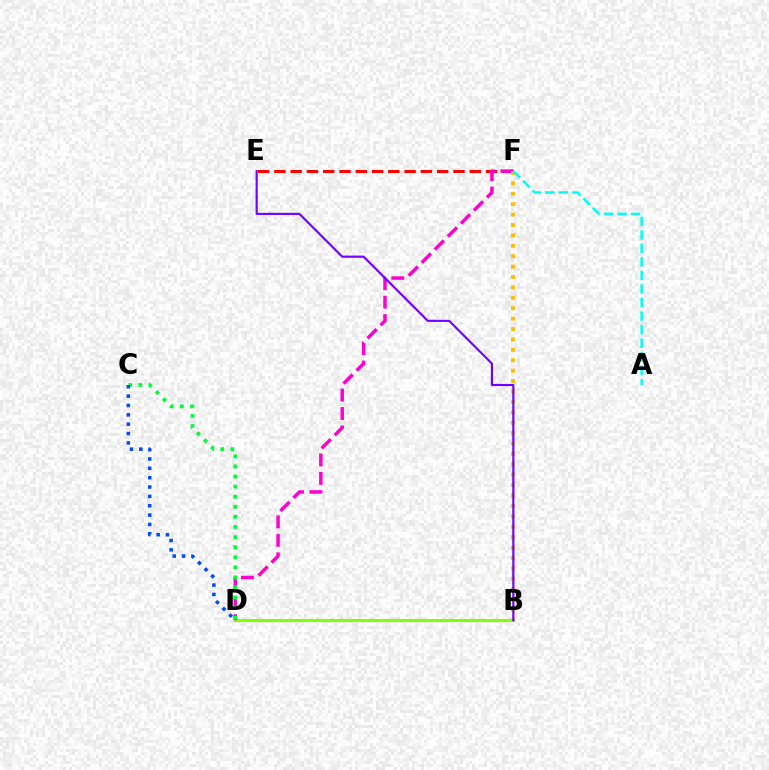{('E', 'F'): [{'color': '#ff0000', 'line_style': 'dashed', 'thickness': 2.21}], ('B', 'D'): [{'color': '#84ff00', 'line_style': 'solid', 'thickness': 2.22}], ('D', 'F'): [{'color': '#ff00cf', 'line_style': 'dashed', 'thickness': 2.5}], ('B', 'F'): [{'color': '#ffbd00', 'line_style': 'dotted', 'thickness': 2.83}], ('B', 'E'): [{'color': '#7200ff', 'line_style': 'solid', 'thickness': 1.54}], ('A', 'F'): [{'color': '#00fff6', 'line_style': 'dashed', 'thickness': 1.84}], ('C', 'D'): [{'color': '#00ff39', 'line_style': 'dotted', 'thickness': 2.74}, {'color': '#004bff', 'line_style': 'dotted', 'thickness': 2.54}]}